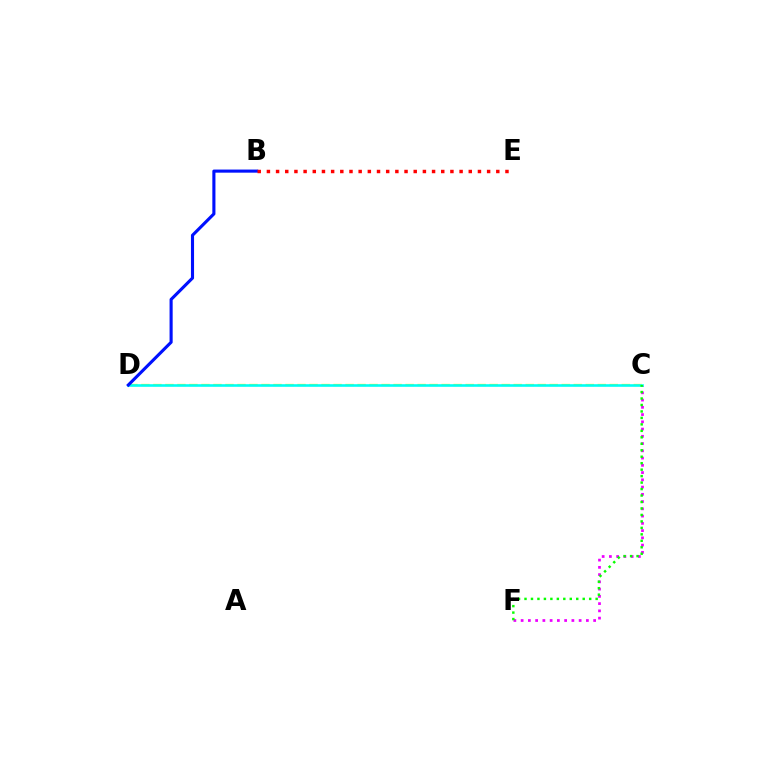{('C', 'F'): [{'color': '#ee00ff', 'line_style': 'dotted', 'thickness': 1.97}, {'color': '#08ff00', 'line_style': 'dotted', 'thickness': 1.76}], ('C', 'D'): [{'color': '#fcf500', 'line_style': 'dashed', 'thickness': 1.63}, {'color': '#00fff6', 'line_style': 'solid', 'thickness': 1.88}], ('B', 'D'): [{'color': '#0010ff', 'line_style': 'solid', 'thickness': 2.24}], ('B', 'E'): [{'color': '#ff0000', 'line_style': 'dotted', 'thickness': 2.49}]}